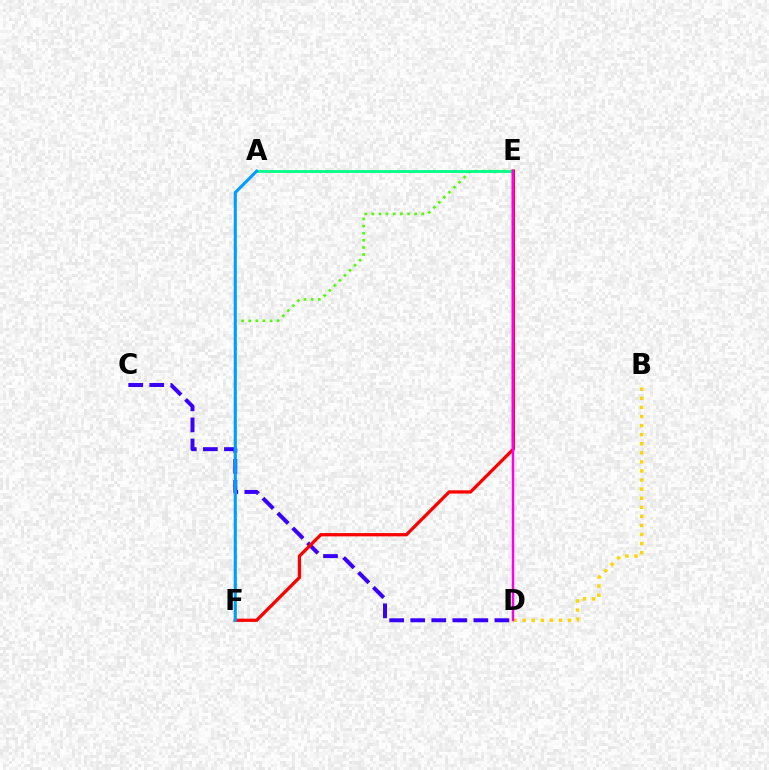{('C', 'D'): [{'color': '#3700ff', 'line_style': 'dashed', 'thickness': 2.86}], ('B', 'D'): [{'color': '#ffd500', 'line_style': 'dotted', 'thickness': 2.47}], ('E', 'F'): [{'color': '#4fff00', 'line_style': 'dotted', 'thickness': 1.94}, {'color': '#ff0000', 'line_style': 'solid', 'thickness': 2.36}], ('A', 'E'): [{'color': '#00ff86', 'line_style': 'solid', 'thickness': 2.02}], ('D', 'E'): [{'color': '#ff00ed', 'line_style': 'solid', 'thickness': 1.78}], ('A', 'F'): [{'color': '#009eff', 'line_style': 'solid', 'thickness': 2.23}]}